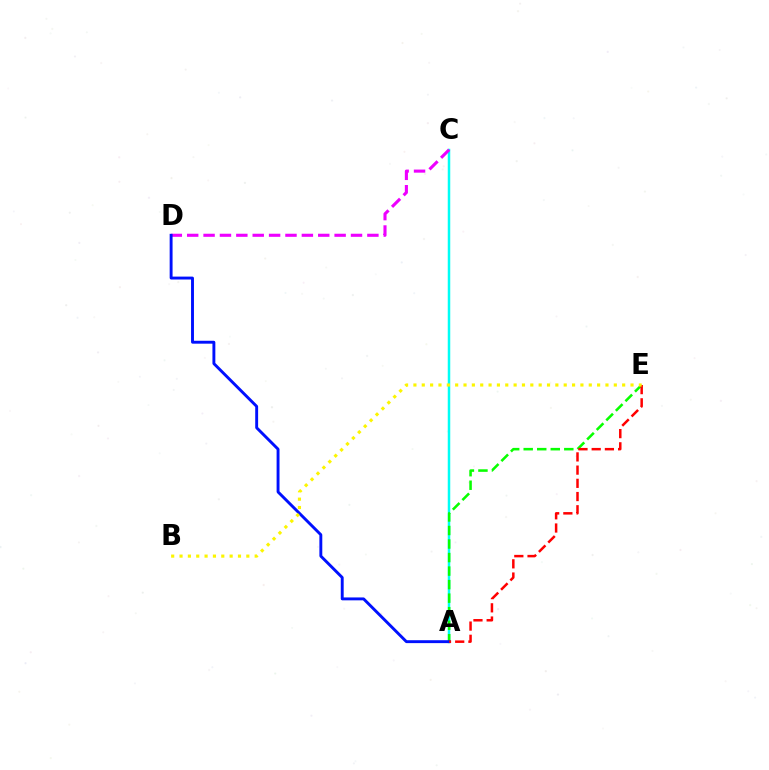{('A', 'C'): [{'color': '#00fff6', 'line_style': 'solid', 'thickness': 1.8}], ('C', 'D'): [{'color': '#ee00ff', 'line_style': 'dashed', 'thickness': 2.23}], ('A', 'E'): [{'color': '#08ff00', 'line_style': 'dashed', 'thickness': 1.84}, {'color': '#ff0000', 'line_style': 'dashed', 'thickness': 1.8}], ('A', 'D'): [{'color': '#0010ff', 'line_style': 'solid', 'thickness': 2.09}], ('B', 'E'): [{'color': '#fcf500', 'line_style': 'dotted', 'thickness': 2.27}]}